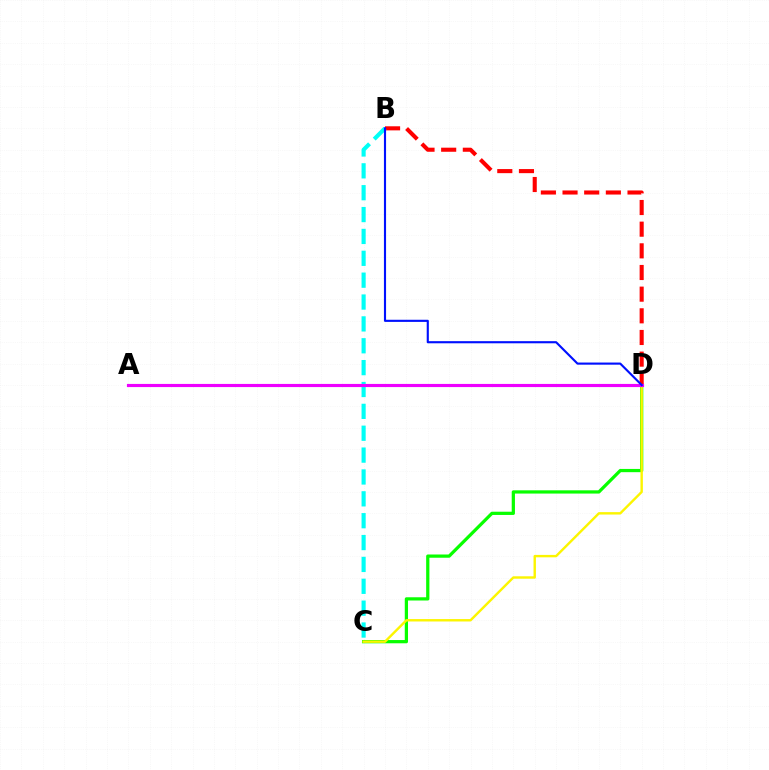{('C', 'D'): [{'color': '#08ff00', 'line_style': 'solid', 'thickness': 2.33}, {'color': '#fcf500', 'line_style': 'solid', 'thickness': 1.74}], ('B', 'D'): [{'color': '#ff0000', 'line_style': 'dashed', 'thickness': 2.94}, {'color': '#0010ff', 'line_style': 'solid', 'thickness': 1.54}], ('B', 'C'): [{'color': '#00fff6', 'line_style': 'dashed', 'thickness': 2.97}], ('A', 'D'): [{'color': '#ee00ff', 'line_style': 'solid', 'thickness': 2.27}]}